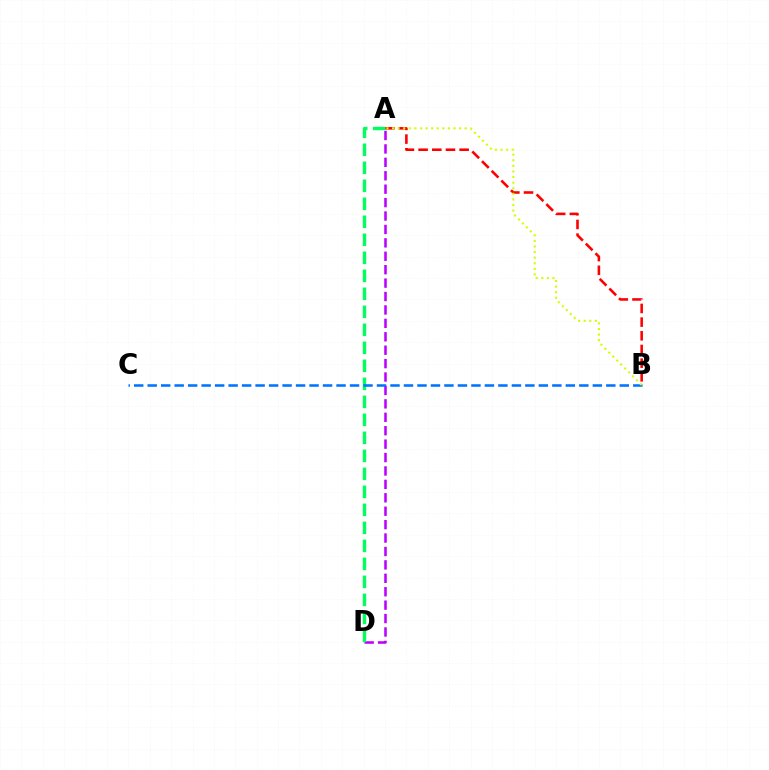{('A', 'B'): [{'color': '#ff0000', 'line_style': 'dashed', 'thickness': 1.86}, {'color': '#d1ff00', 'line_style': 'dotted', 'thickness': 1.52}], ('A', 'D'): [{'color': '#b900ff', 'line_style': 'dashed', 'thickness': 1.82}, {'color': '#00ff5c', 'line_style': 'dashed', 'thickness': 2.45}], ('B', 'C'): [{'color': '#0074ff', 'line_style': 'dashed', 'thickness': 1.83}]}